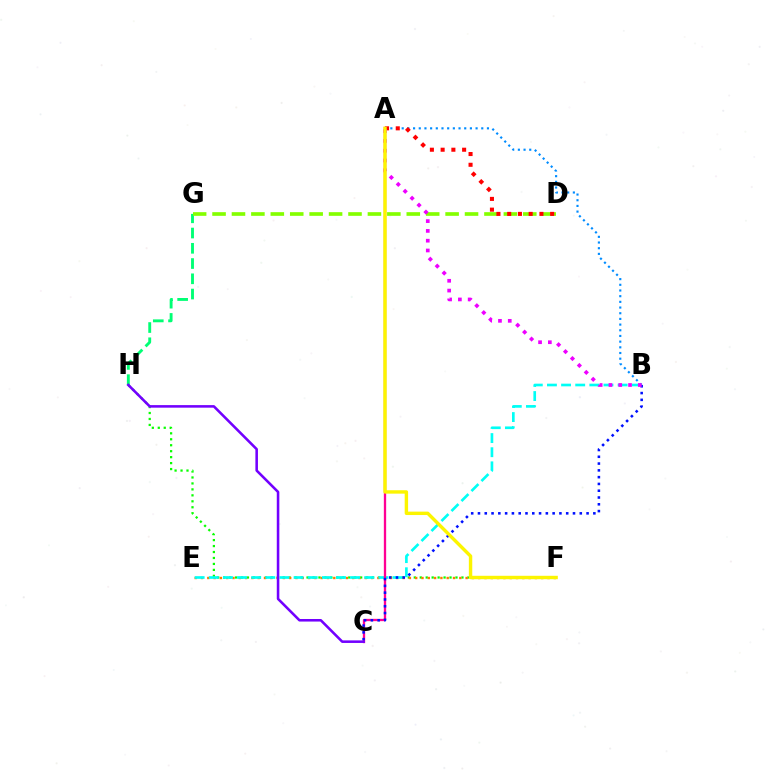{('A', 'B'): [{'color': '#008cff', 'line_style': 'dotted', 'thickness': 1.54}, {'color': '#ee00ff', 'line_style': 'dotted', 'thickness': 2.66}], ('F', 'H'): [{'color': '#08ff00', 'line_style': 'dotted', 'thickness': 1.62}], ('G', 'H'): [{'color': '#00ff74', 'line_style': 'dashed', 'thickness': 2.07}], ('E', 'F'): [{'color': '#ff7c00', 'line_style': 'dotted', 'thickness': 1.71}], ('B', 'E'): [{'color': '#00fff6', 'line_style': 'dashed', 'thickness': 1.92}], ('D', 'G'): [{'color': '#84ff00', 'line_style': 'dashed', 'thickness': 2.64}], ('A', 'D'): [{'color': '#ff0000', 'line_style': 'dotted', 'thickness': 2.92}], ('A', 'C'): [{'color': '#ff0094', 'line_style': 'solid', 'thickness': 1.66}], ('B', 'C'): [{'color': '#0010ff', 'line_style': 'dotted', 'thickness': 1.84}], ('C', 'H'): [{'color': '#7200ff', 'line_style': 'solid', 'thickness': 1.84}], ('A', 'F'): [{'color': '#fcf500', 'line_style': 'solid', 'thickness': 2.45}]}